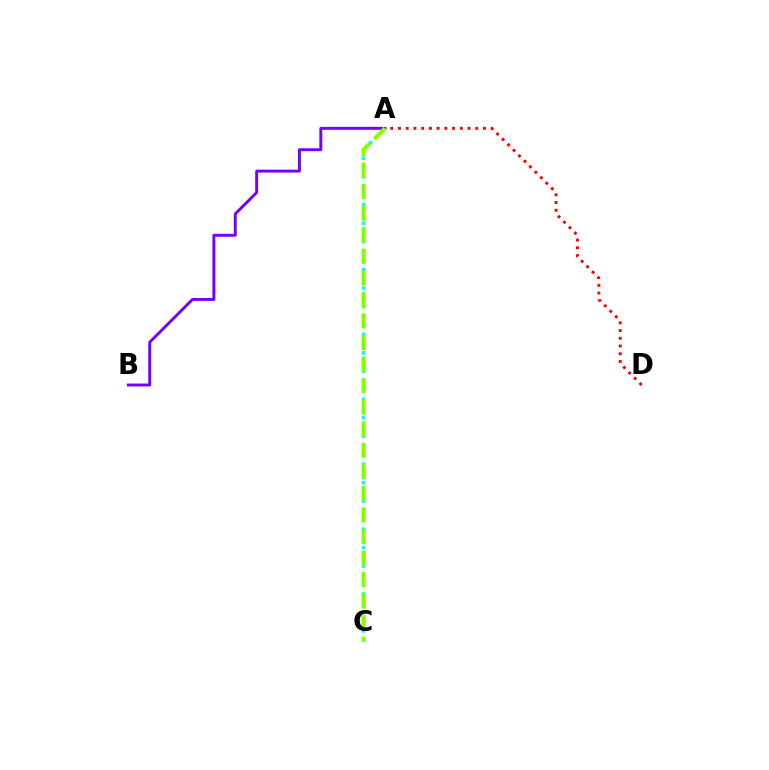{('A', 'B'): [{'color': '#7200ff', 'line_style': 'solid', 'thickness': 2.1}], ('A', 'C'): [{'color': '#00fff6', 'line_style': 'dotted', 'thickness': 2.52}, {'color': '#84ff00', 'line_style': 'dashed', 'thickness': 2.93}], ('A', 'D'): [{'color': '#ff0000', 'line_style': 'dotted', 'thickness': 2.1}]}